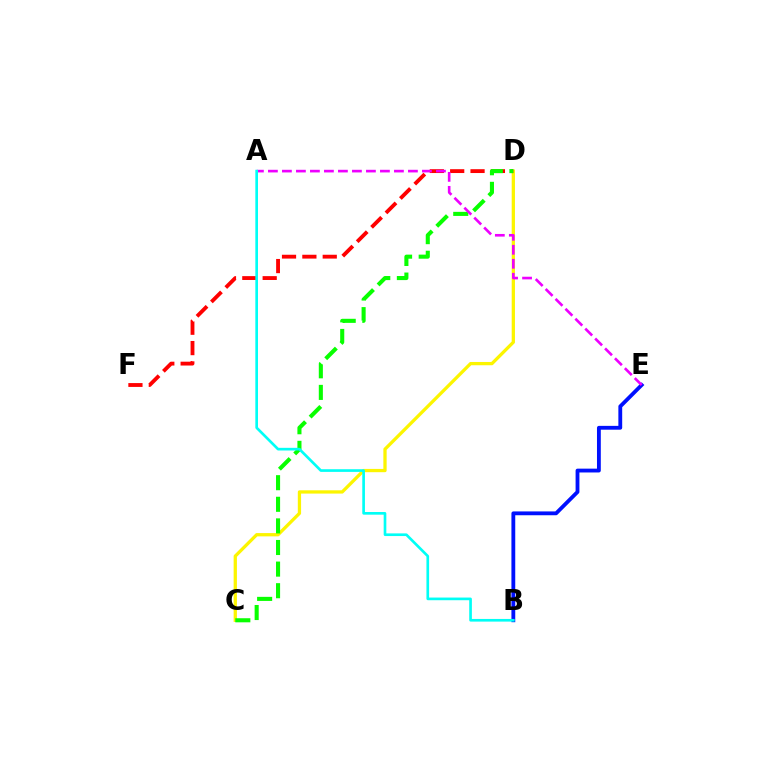{('C', 'D'): [{'color': '#fcf500', 'line_style': 'solid', 'thickness': 2.36}, {'color': '#08ff00', 'line_style': 'dashed', 'thickness': 2.93}], ('D', 'F'): [{'color': '#ff0000', 'line_style': 'dashed', 'thickness': 2.77}], ('B', 'E'): [{'color': '#0010ff', 'line_style': 'solid', 'thickness': 2.75}], ('A', 'E'): [{'color': '#ee00ff', 'line_style': 'dashed', 'thickness': 1.9}], ('A', 'B'): [{'color': '#00fff6', 'line_style': 'solid', 'thickness': 1.92}]}